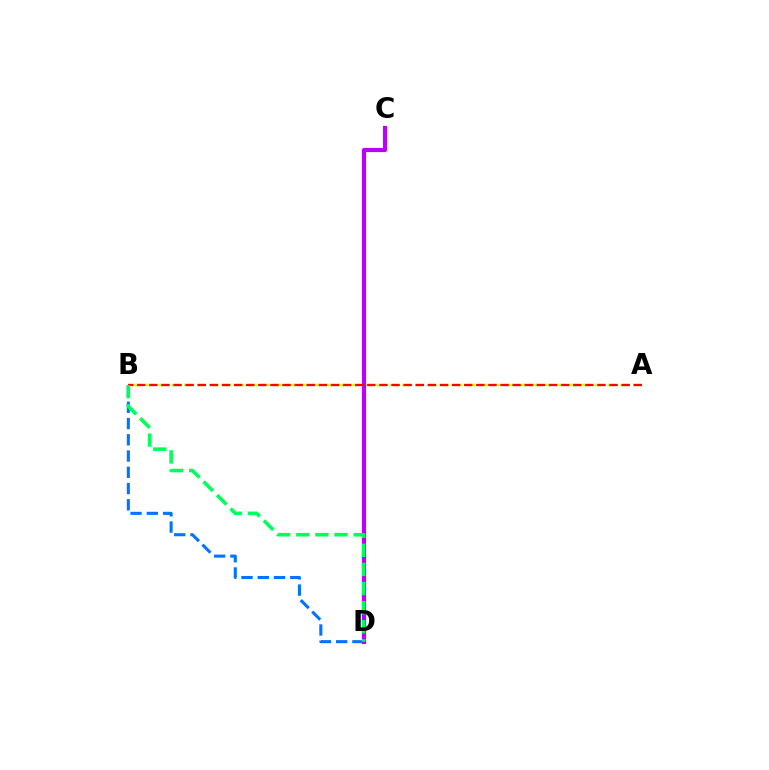{('B', 'D'): [{'color': '#0074ff', 'line_style': 'dashed', 'thickness': 2.21}, {'color': '#00ff5c', 'line_style': 'dashed', 'thickness': 2.59}], ('A', 'B'): [{'color': '#d1ff00', 'line_style': 'dashed', 'thickness': 1.74}, {'color': '#ff0000', 'line_style': 'dashed', 'thickness': 1.65}], ('C', 'D'): [{'color': '#b900ff', 'line_style': 'solid', 'thickness': 2.99}]}